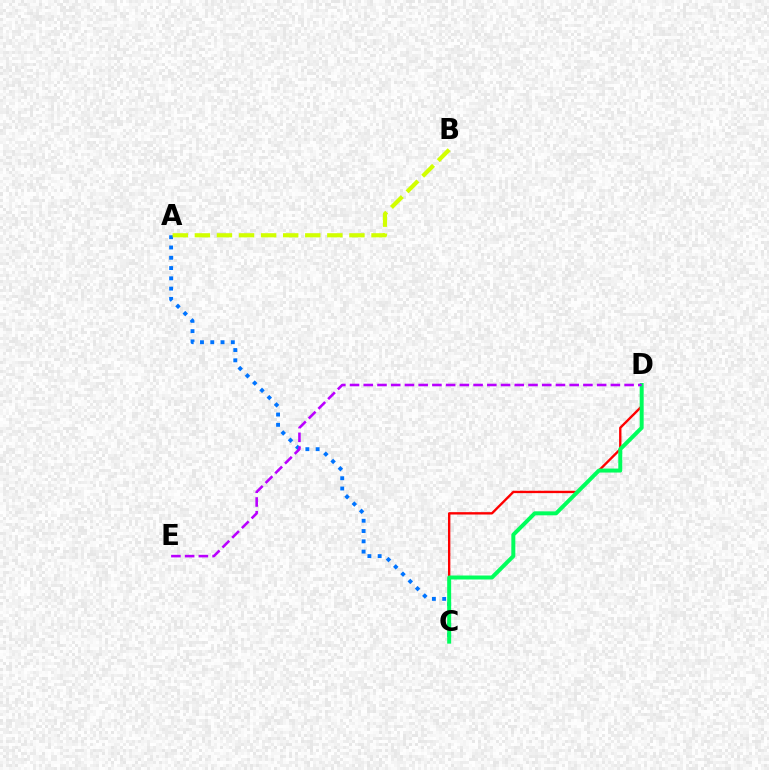{('A', 'C'): [{'color': '#0074ff', 'line_style': 'dotted', 'thickness': 2.79}], ('C', 'D'): [{'color': '#ff0000', 'line_style': 'solid', 'thickness': 1.7}, {'color': '#00ff5c', 'line_style': 'solid', 'thickness': 2.86}], ('A', 'B'): [{'color': '#d1ff00', 'line_style': 'dashed', 'thickness': 3.0}], ('D', 'E'): [{'color': '#b900ff', 'line_style': 'dashed', 'thickness': 1.86}]}